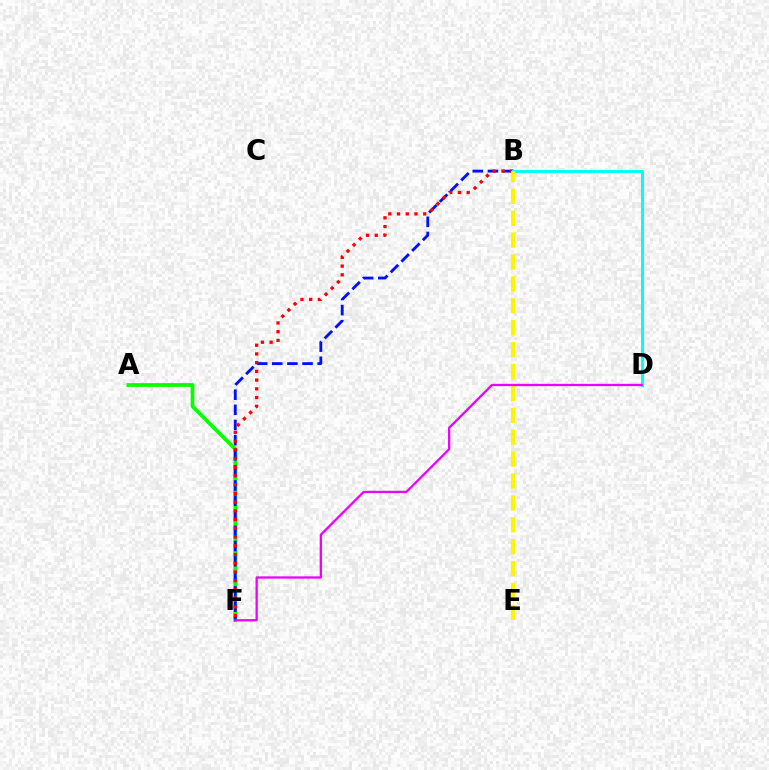{('A', 'F'): [{'color': '#08ff00', 'line_style': 'solid', 'thickness': 2.69}], ('B', 'F'): [{'color': '#0010ff', 'line_style': 'dashed', 'thickness': 2.06}, {'color': '#ff0000', 'line_style': 'dotted', 'thickness': 2.37}], ('B', 'D'): [{'color': '#00fff6', 'line_style': 'solid', 'thickness': 2.16}], ('B', 'E'): [{'color': '#fcf500', 'line_style': 'dashed', 'thickness': 2.97}], ('D', 'F'): [{'color': '#ee00ff', 'line_style': 'solid', 'thickness': 1.65}]}